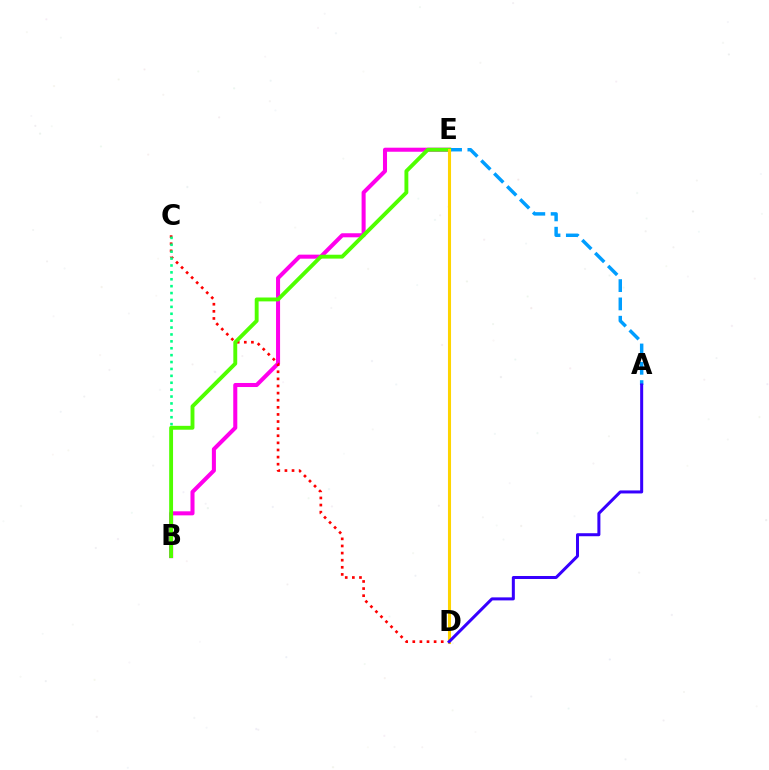{('B', 'E'): [{'color': '#ff00ed', 'line_style': 'solid', 'thickness': 2.91}, {'color': '#4fff00', 'line_style': 'solid', 'thickness': 2.79}], ('A', 'E'): [{'color': '#009eff', 'line_style': 'dashed', 'thickness': 2.49}], ('C', 'D'): [{'color': '#ff0000', 'line_style': 'dotted', 'thickness': 1.93}], ('B', 'C'): [{'color': '#00ff86', 'line_style': 'dotted', 'thickness': 1.87}], ('D', 'E'): [{'color': '#ffd500', 'line_style': 'solid', 'thickness': 2.22}], ('A', 'D'): [{'color': '#3700ff', 'line_style': 'solid', 'thickness': 2.17}]}